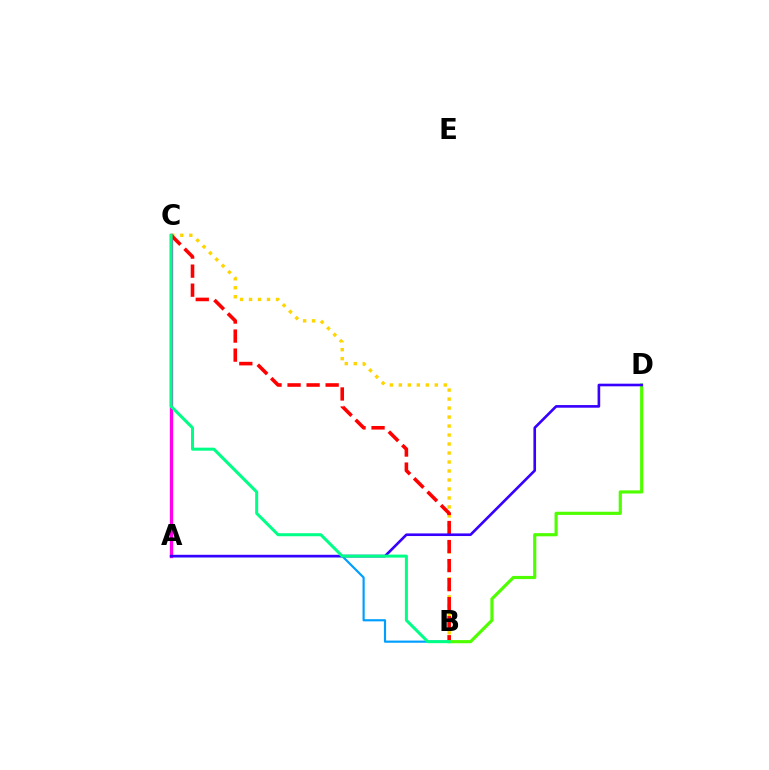{('A', 'B'): [{'color': '#009eff', 'line_style': 'solid', 'thickness': 1.57}], ('B', 'C'): [{'color': '#ffd500', 'line_style': 'dotted', 'thickness': 2.44}, {'color': '#ff0000', 'line_style': 'dashed', 'thickness': 2.59}, {'color': '#00ff86', 'line_style': 'solid', 'thickness': 2.18}], ('A', 'C'): [{'color': '#ff00ed', 'line_style': 'solid', 'thickness': 2.39}], ('B', 'D'): [{'color': '#4fff00', 'line_style': 'solid', 'thickness': 2.28}], ('A', 'D'): [{'color': '#3700ff', 'line_style': 'solid', 'thickness': 1.89}]}